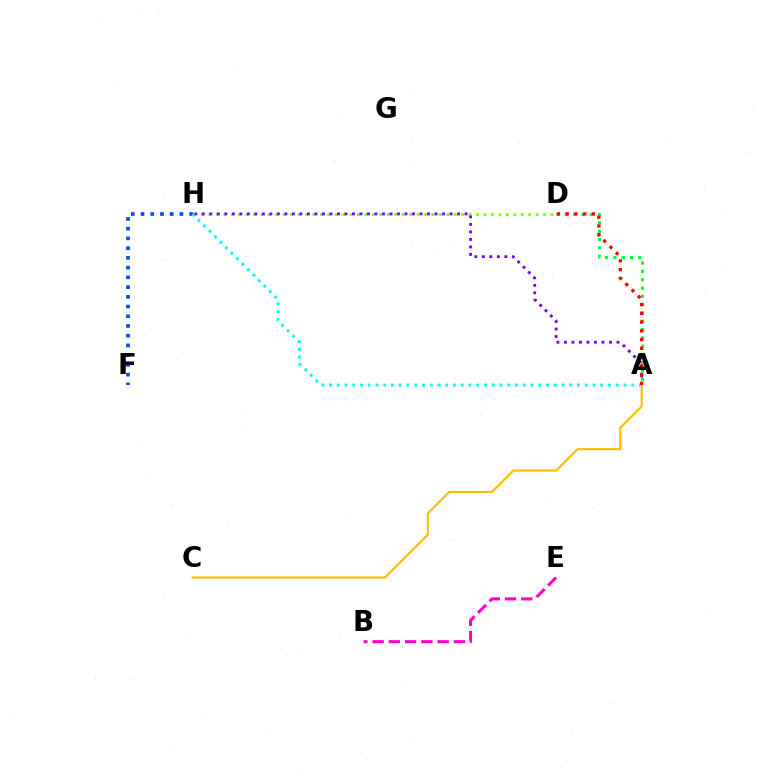{('F', 'H'): [{'color': '#004bff', 'line_style': 'dotted', 'thickness': 2.64}], ('B', 'E'): [{'color': '#ff00cf', 'line_style': 'dashed', 'thickness': 2.21}], ('A', 'C'): [{'color': '#ffbd00', 'line_style': 'solid', 'thickness': 1.55}], ('A', 'D'): [{'color': '#00ff39', 'line_style': 'dotted', 'thickness': 2.26}, {'color': '#ff0000', 'line_style': 'dotted', 'thickness': 2.38}], ('D', 'H'): [{'color': '#84ff00', 'line_style': 'dotted', 'thickness': 2.02}], ('A', 'H'): [{'color': '#00fff6', 'line_style': 'dotted', 'thickness': 2.11}, {'color': '#7200ff', 'line_style': 'dotted', 'thickness': 2.04}]}